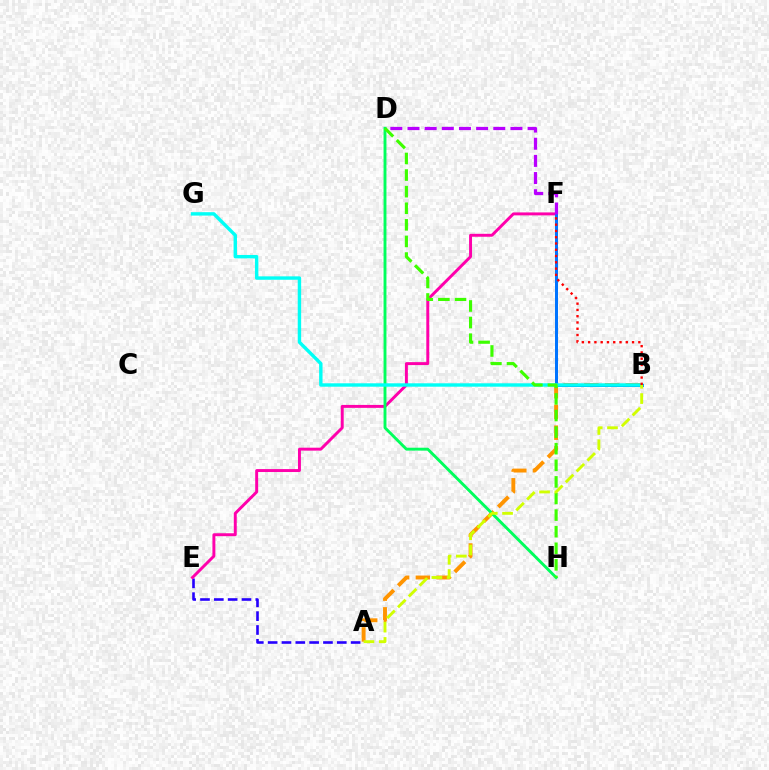{('A', 'E'): [{'color': '#2500ff', 'line_style': 'dashed', 'thickness': 1.88}], ('E', 'F'): [{'color': '#ff00ac', 'line_style': 'solid', 'thickness': 2.12}], ('A', 'B'): [{'color': '#ff9400', 'line_style': 'dashed', 'thickness': 2.82}, {'color': '#d1ff00', 'line_style': 'dashed', 'thickness': 2.08}], ('D', 'H'): [{'color': '#00ff5c', 'line_style': 'solid', 'thickness': 2.08}, {'color': '#3dff00', 'line_style': 'dashed', 'thickness': 2.25}], ('B', 'F'): [{'color': '#0074ff', 'line_style': 'solid', 'thickness': 2.16}, {'color': '#ff0000', 'line_style': 'dotted', 'thickness': 1.7}], ('D', 'F'): [{'color': '#b900ff', 'line_style': 'dashed', 'thickness': 2.33}], ('B', 'G'): [{'color': '#00fff6', 'line_style': 'solid', 'thickness': 2.45}]}